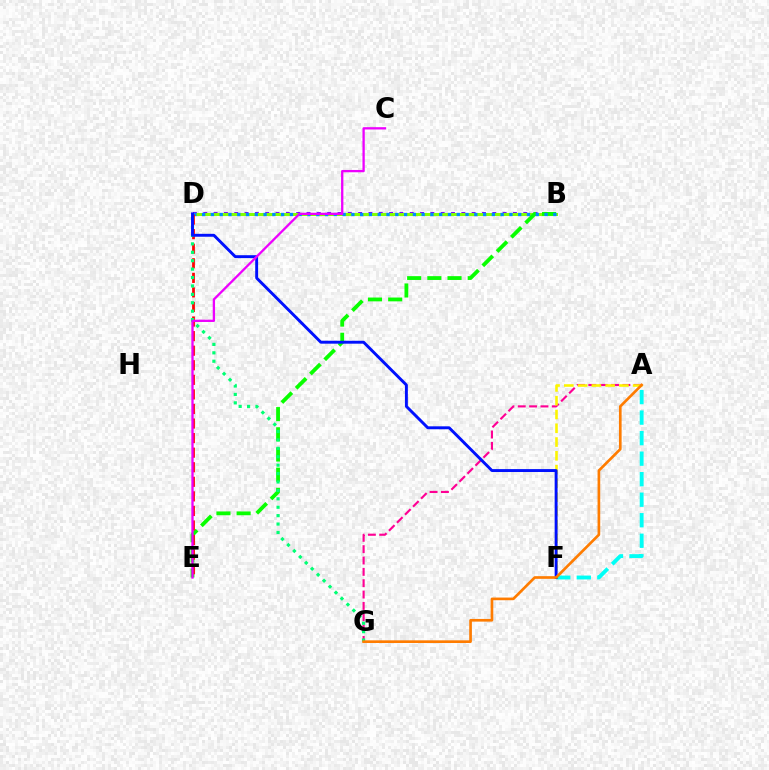{('B', 'D'): [{'color': '#7200ff', 'line_style': 'dotted', 'thickness': 2.8}, {'color': '#84ff00', 'line_style': 'solid', 'thickness': 2.18}, {'color': '#008cff', 'line_style': 'dotted', 'thickness': 2.39}], ('B', 'E'): [{'color': '#08ff00', 'line_style': 'dashed', 'thickness': 2.74}], ('A', 'G'): [{'color': '#ff0094', 'line_style': 'dashed', 'thickness': 1.54}, {'color': '#ff7c00', 'line_style': 'solid', 'thickness': 1.92}], ('D', 'E'): [{'color': '#ff0000', 'line_style': 'dashed', 'thickness': 1.98}], ('D', 'G'): [{'color': '#00ff74', 'line_style': 'dotted', 'thickness': 2.29}], ('A', 'F'): [{'color': '#00fff6', 'line_style': 'dashed', 'thickness': 2.79}, {'color': '#fcf500', 'line_style': 'dashed', 'thickness': 1.87}], ('D', 'F'): [{'color': '#0010ff', 'line_style': 'solid', 'thickness': 2.1}], ('C', 'E'): [{'color': '#ee00ff', 'line_style': 'solid', 'thickness': 1.66}]}